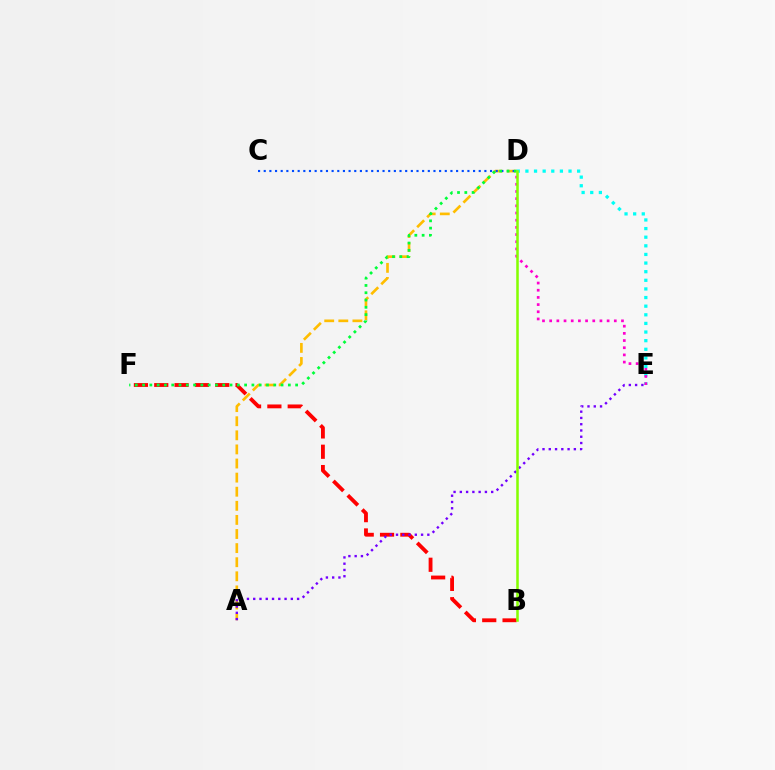{('A', 'D'): [{'color': '#ffbd00', 'line_style': 'dashed', 'thickness': 1.92}], ('B', 'F'): [{'color': '#ff0000', 'line_style': 'dashed', 'thickness': 2.76}], ('C', 'D'): [{'color': '#004bff', 'line_style': 'dotted', 'thickness': 1.54}], ('D', 'E'): [{'color': '#00fff6', 'line_style': 'dotted', 'thickness': 2.34}, {'color': '#ff00cf', 'line_style': 'dotted', 'thickness': 1.95}], ('D', 'F'): [{'color': '#00ff39', 'line_style': 'dotted', 'thickness': 1.98}], ('A', 'E'): [{'color': '#7200ff', 'line_style': 'dotted', 'thickness': 1.7}], ('B', 'D'): [{'color': '#84ff00', 'line_style': 'solid', 'thickness': 1.82}]}